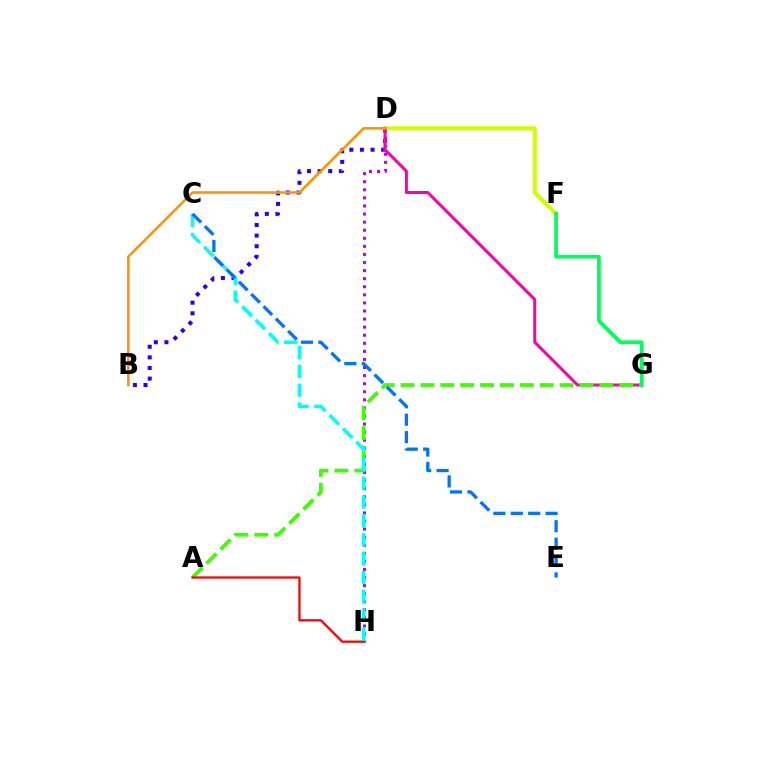{('B', 'D'): [{'color': '#2500ff', 'line_style': 'dotted', 'thickness': 2.88}, {'color': '#ff9400', 'line_style': 'solid', 'thickness': 1.87}], ('D', 'H'): [{'color': '#b900ff', 'line_style': 'dotted', 'thickness': 2.19}], ('D', 'F'): [{'color': '#d1ff00', 'line_style': 'solid', 'thickness': 2.97}], ('D', 'G'): [{'color': '#ff00ac', 'line_style': 'solid', 'thickness': 2.16}], ('A', 'G'): [{'color': '#3dff00', 'line_style': 'dashed', 'thickness': 2.7}], ('F', 'G'): [{'color': '#00ff5c', 'line_style': 'solid', 'thickness': 2.68}], ('A', 'H'): [{'color': '#ff0000', 'line_style': 'solid', 'thickness': 1.64}], ('C', 'H'): [{'color': '#00fff6', 'line_style': 'dashed', 'thickness': 2.56}], ('C', 'E'): [{'color': '#0074ff', 'line_style': 'dashed', 'thickness': 2.37}]}